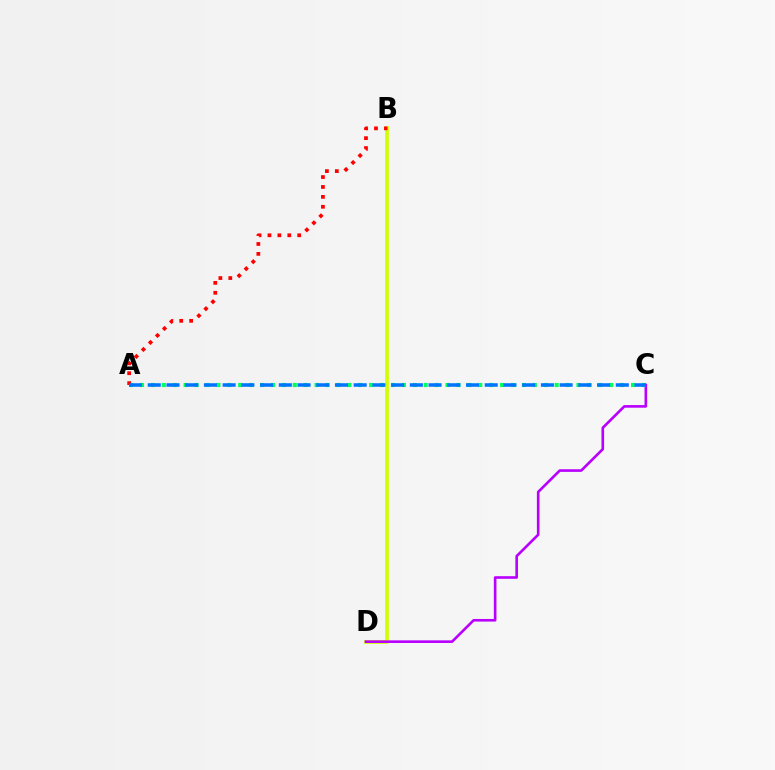{('B', 'D'): [{'color': '#d1ff00', 'line_style': 'solid', 'thickness': 2.67}], ('C', 'D'): [{'color': '#b900ff', 'line_style': 'solid', 'thickness': 1.89}], ('A', 'C'): [{'color': '#00ff5c', 'line_style': 'dotted', 'thickness': 2.96}, {'color': '#0074ff', 'line_style': 'dashed', 'thickness': 2.54}], ('A', 'B'): [{'color': '#ff0000', 'line_style': 'dotted', 'thickness': 2.69}]}